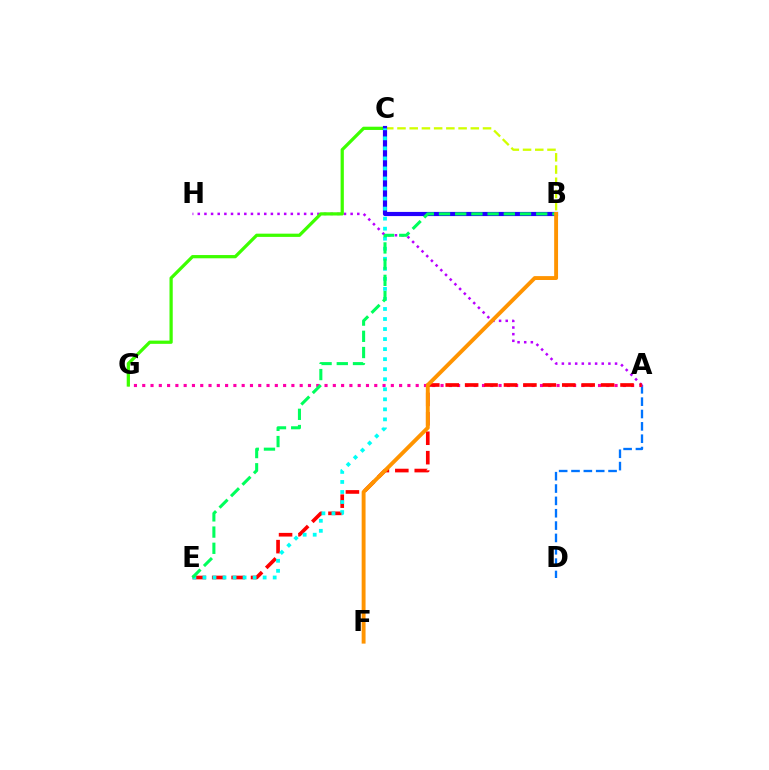{('B', 'C'): [{'color': '#d1ff00', 'line_style': 'dashed', 'thickness': 1.66}, {'color': '#2500ff', 'line_style': 'solid', 'thickness': 3.0}], ('A', 'D'): [{'color': '#0074ff', 'line_style': 'dashed', 'thickness': 1.68}], ('A', 'G'): [{'color': '#ff00ac', 'line_style': 'dotted', 'thickness': 2.25}], ('A', 'H'): [{'color': '#b900ff', 'line_style': 'dotted', 'thickness': 1.81}], ('A', 'E'): [{'color': '#ff0000', 'line_style': 'dashed', 'thickness': 2.64}], ('C', 'G'): [{'color': '#3dff00', 'line_style': 'solid', 'thickness': 2.33}], ('C', 'E'): [{'color': '#00fff6', 'line_style': 'dotted', 'thickness': 2.73}], ('B', 'E'): [{'color': '#00ff5c', 'line_style': 'dashed', 'thickness': 2.2}], ('B', 'F'): [{'color': '#ff9400', 'line_style': 'solid', 'thickness': 2.8}]}